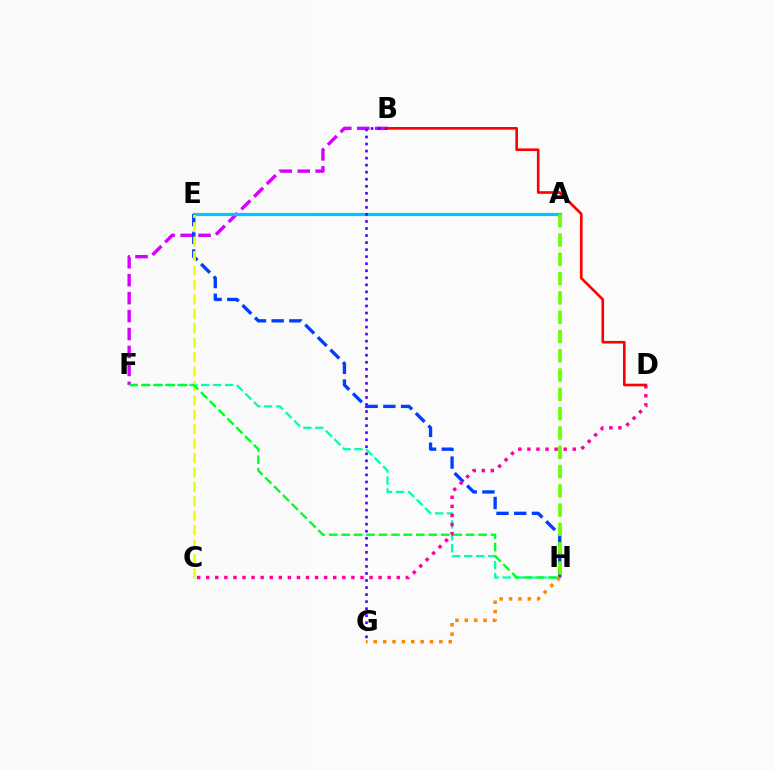{('B', 'F'): [{'color': '#d600ff', 'line_style': 'dashed', 'thickness': 2.44}], ('A', 'E'): [{'color': '#00c7ff', 'line_style': 'solid', 'thickness': 2.32}], ('E', 'H'): [{'color': '#003fff', 'line_style': 'dashed', 'thickness': 2.41}], ('F', 'H'): [{'color': '#00ffaf', 'line_style': 'dashed', 'thickness': 1.63}, {'color': '#00ff27', 'line_style': 'dashed', 'thickness': 1.69}], ('B', 'G'): [{'color': '#4f00ff', 'line_style': 'dotted', 'thickness': 1.91}], ('A', 'H'): [{'color': '#66ff00', 'line_style': 'dashed', 'thickness': 2.62}], ('C', 'E'): [{'color': '#eeff00', 'line_style': 'dashed', 'thickness': 1.96}], ('C', 'D'): [{'color': '#ff00a0', 'line_style': 'dotted', 'thickness': 2.47}], ('G', 'H'): [{'color': '#ff8800', 'line_style': 'dotted', 'thickness': 2.55}], ('B', 'D'): [{'color': '#ff0000', 'line_style': 'solid', 'thickness': 1.9}]}